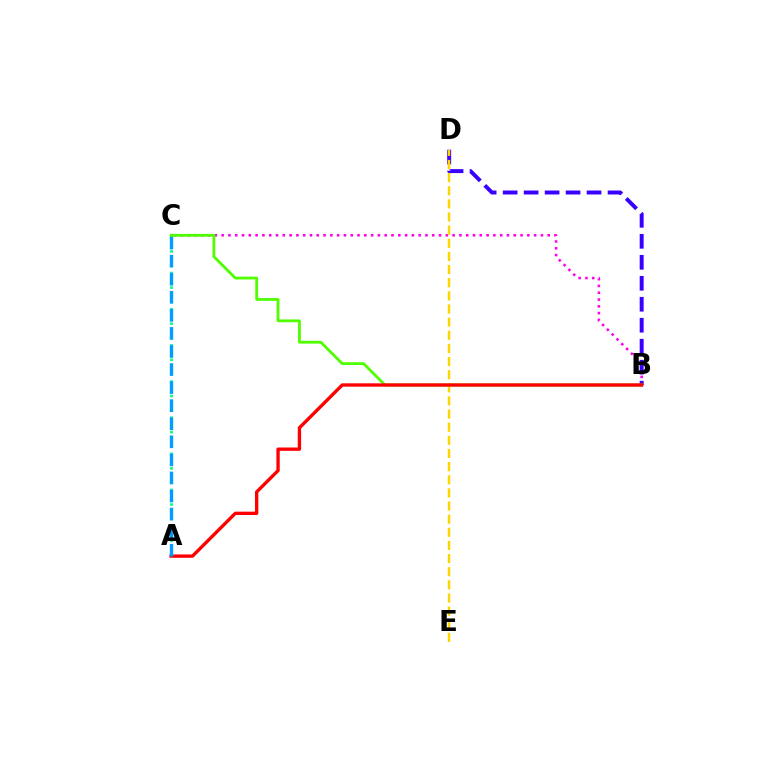{('A', 'C'): [{'color': '#00ff86', 'line_style': 'dotted', 'thickness': 1.96}, {'color': '#009eff', 'line_style': 'dashed', 'thickness': 2.45}], ('B', 'C'): [{'color': '#ff00ed', 'line_style': 'dotted', 'thickness': 1.85}, {'color': '#4fff00', 'line_style': 'solid', 'thickness': 2.01}], ('B', 'D'): [{'color': '#3700ff', 'line_style': 'dashed', 'thickness': 2.85}], ('D', 'E'): [{'color': '#ffd500', 'line_style': 'dashed', 'thickness': 1.78}], ('A', 'B'): [{'color': '#ff0000', 'line_style': 'solid', 'thickness': 2.41}]}